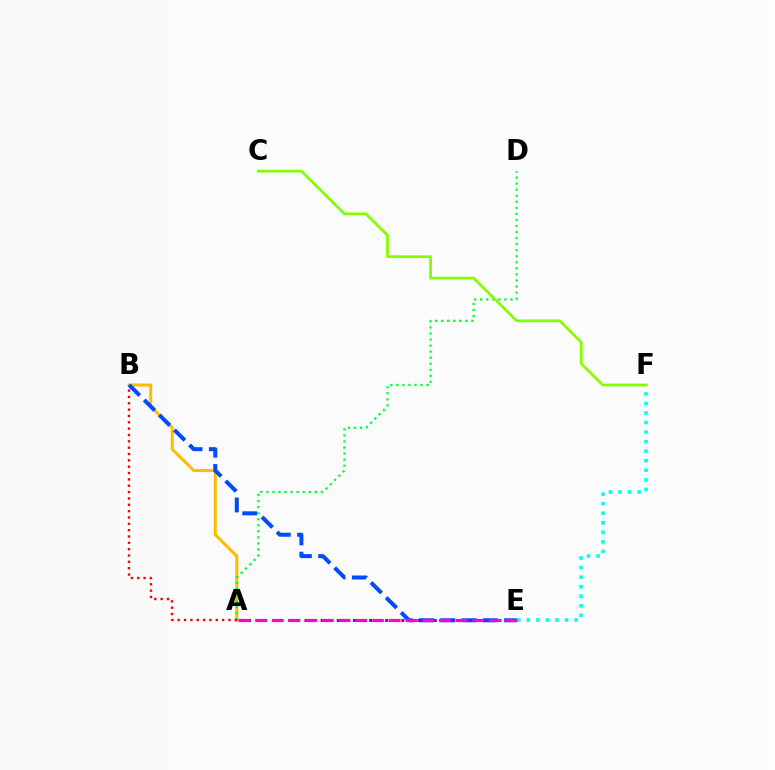{('A', 'B'): [{'color': '#ffbd00', 'line_style': 'solid', 'thickness': 2.19}, {'color': '#ff0000', 'line_style': 'dotted', 'thickness': 1.72}], ('B', 'E'): [{'color': '#004bff', 'line_style': 'dashed', 'thickness': 2.89}], ('A', 'D'): [{'color': '#00ff39', 'line_style': 'dotted', 'thickness': 1.64}], ('A', 'E'): [{'color': '#7200ff', 'line_style': 'dotted', 'thickness': 2.19}, {'color': '#ff00cf', 'line_style': 'dashed', 'thickness': 2.27}], ('E', 'F'): [{'color': '#00fff6', 'line_style': 'dotted', 'thickness': 2.59}], ('C', 'F'): [{'color': '#84ff00', 'line_style': 'solid', 'thickness': 2.0}]}